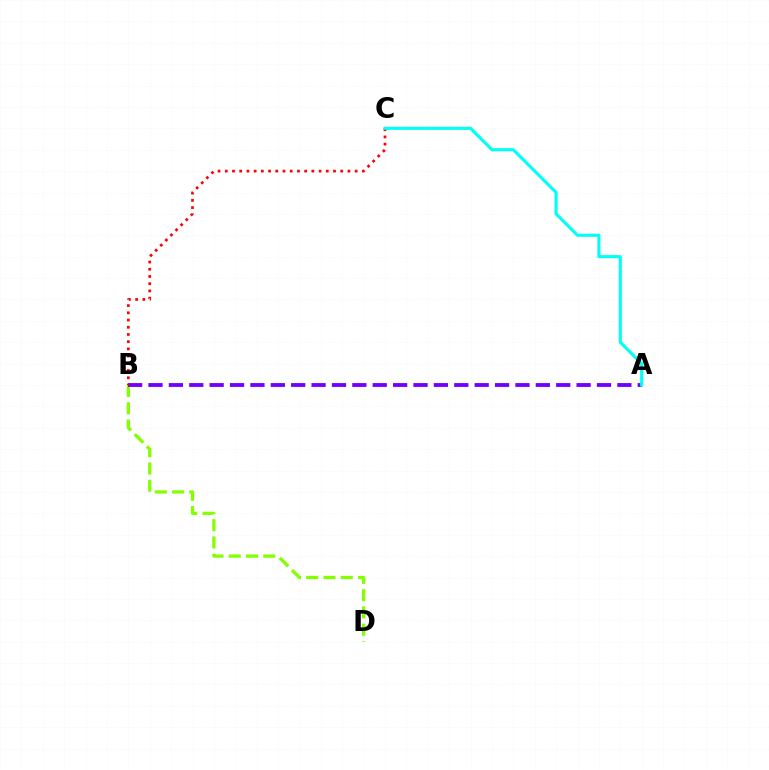{('B', 'D'): [{'color': '#84ff00', 'line_style': 'dashed', 'thickness': 2.35}], ('A', 'B'): [{'color': '#7200ff', 'line_style': 'dashed', 'thickness': 2.77}], ('B', 'C'): [{'color': '#ff0000', 'line_style': 'dotted', 'thickness': 1.96}], ('A', 'C'): [{'color': '#00fff6', 'line_style': 'solid', 'thickness': 2.24}]}